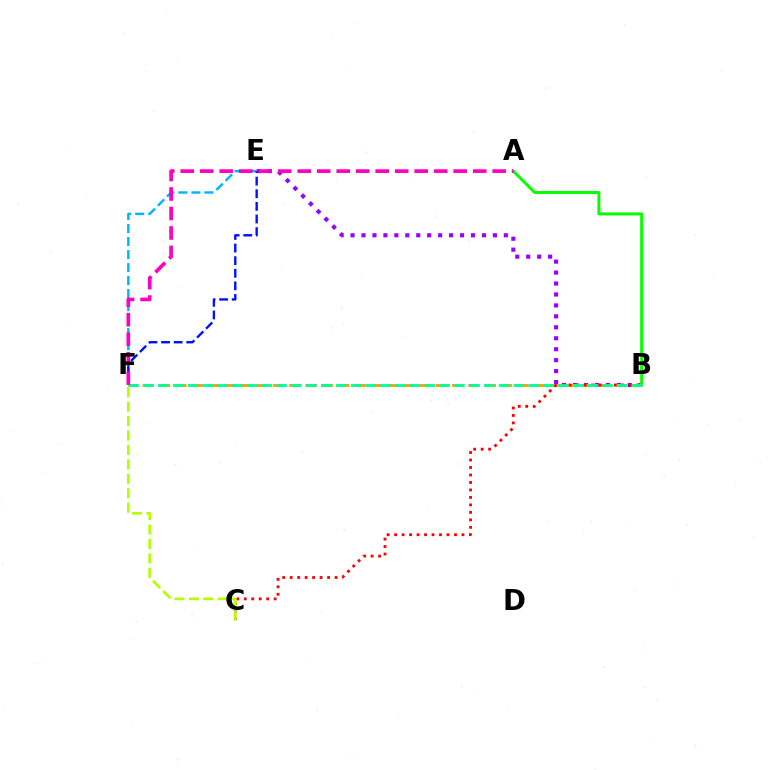{('E', 'F'): [{'color': '#00b5ff', 'line_style': 'dashed', 'thickness': 1.77}, {'color': '#0010ff', 'line_style': 'dashed', 'thickness': 1.71}], ('B', 'E'): [{'color': '#9b00ff', 'line_style': 'dotted', 'thickness': 2.97}], ('A', 'B'): [{'color': '#08ff00', 'line_style': 'solid', 'thickness': 2.16}], ('B', 'F'): [{'color': '#ffa500', 'line_style': 'dashed', 'thickness': 2.21}, {'color': '#00ff9d', 'line_style': 'dashed', 'thickness': 2.01}], ('B', 'C'): [{'color': '#ff0000', 'line_style': 'dotted', 'thickness': 2.03}], ('C', 'F'): [{'color': '#b3ff00', 'line_style': 'dashed', 'thickness': 1.96}], ('A', 'F'): [{'color': '#ff00bd', 'line_style': 'dashed', 'thickness': 2.65}]}